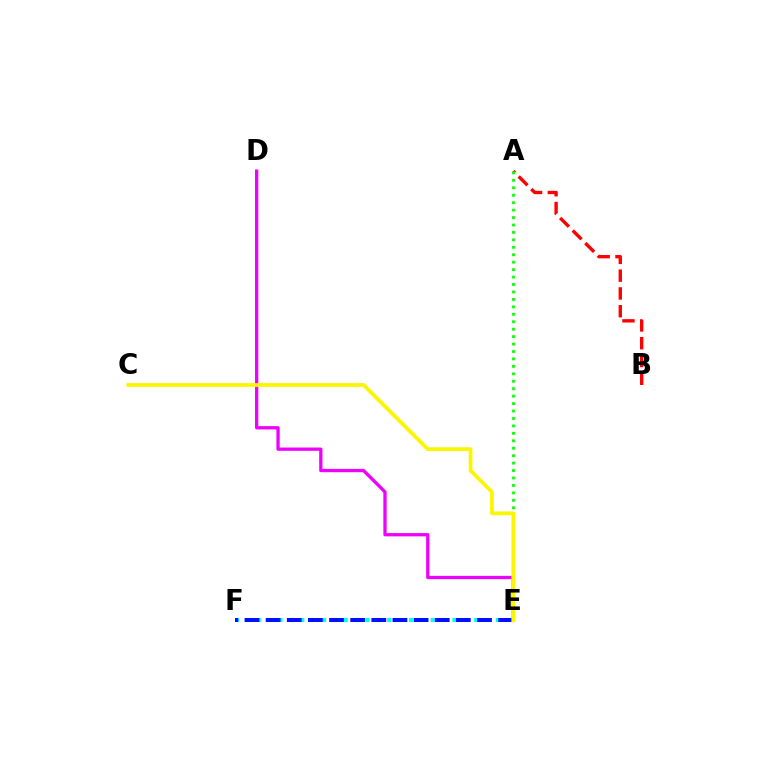{('A', 'B'): [{'color': '#ff0000', 'line_style': 'dashed', 'thickness': 2.42}], ('E', 'F'): [{'color': '#00fff6', 'line_style': 'dotted', 'thickness': 2.95}, {'color': '#0010ff', 'line_style': 'dashed', 'thickness': 2.87}], ('A', 'E'): [{'color': '#08ff00', 'line_style': 'dotted', 'thickness': 2.02}], ('D', 'E'): [{'color': '#ee00ff', 'line_style': 'solid', 'thickness': 2.37}], ('C', 'E'): [{'color': '#fcf500', 'line_style': 'solid', 'thickness': 2.71}]}